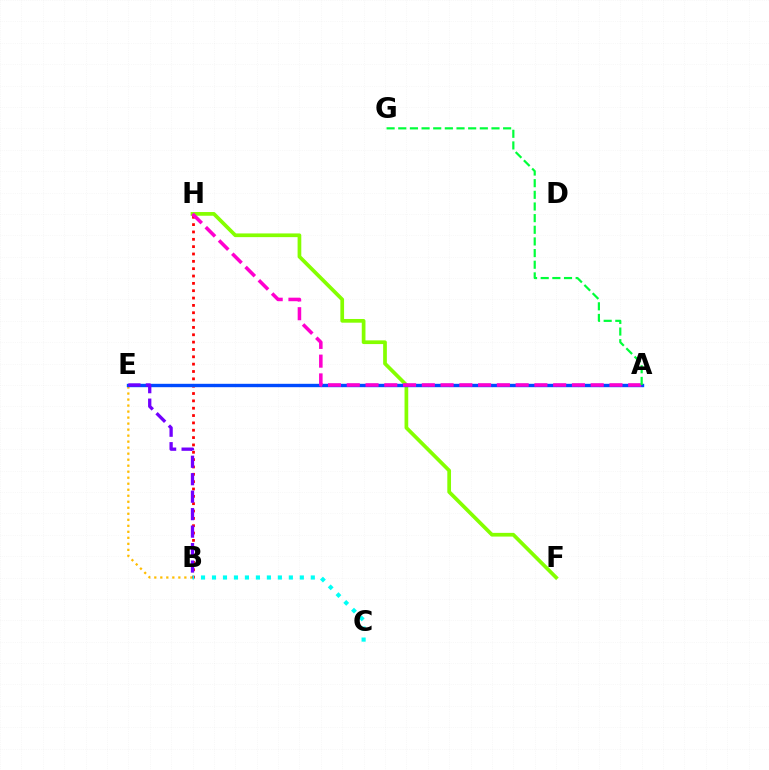{('B', 'E'): [{'color': '#ffbd00', 'line_style': 'dotted', 'thickness': 1.63}, {'color': '#7200ff', 'line_style': 'dashed', 'thickness': 2.37}], ('B', 'H'): [{'color': '#ff0000', 'line_style': 'dotted', 'thickness': 2.0}], ('F', 'H'): [{'color': '#84ff00', 'line_style': 'solid', 'thickness': 2.67}], ('A', 'E'): [{'color': '#004bff', 'line_style': 'solid', 'thickness': 2.43}], ('B', 'C'): [{'color': '#00fff6', 'line_style': 'dotted', 'thickness': 2.98}], ('A', 'H'): [{'color': '#ff00cf', 'line_style': 'dashed', 'thickness': 2.55}], ('A', 'G'): [{'color': '#00ff39', 'line_style': 'dashed', 'thickness': 1.58}]}